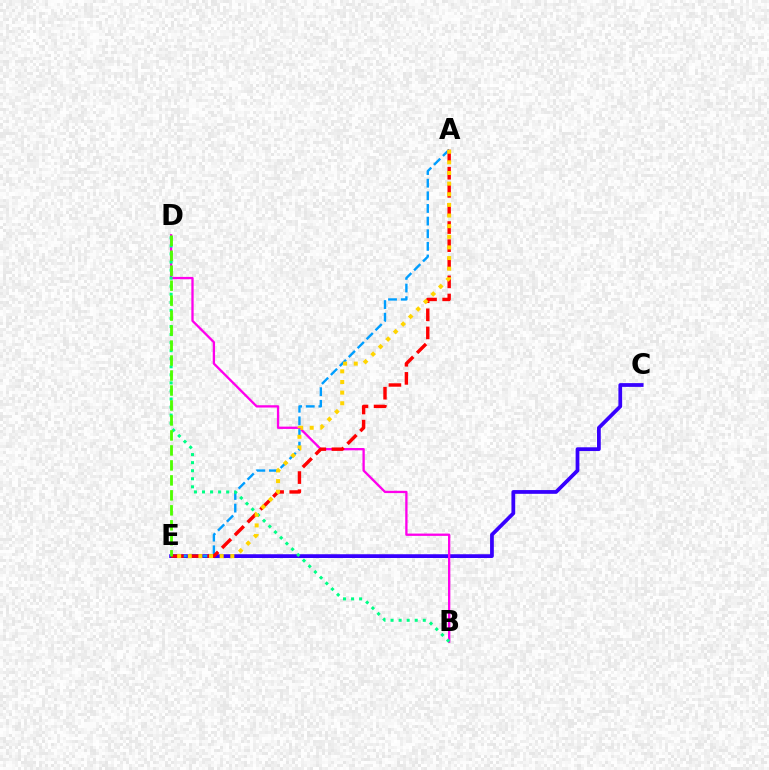{('C', 'E'): [{'color': '#3700ff', 'line_style': 'solid', 'thickness': 2.7}], ('B', 'D'): [{'color': '#ff00ed', 'line_style': 'solid', 'thickness': 1.67}, {'color': '#00ff86', 'line_style': 'dotted', 'thickness': 2.19}], ('A', 'E'): [{'color': '#009eff', 'line_style': 'dashed', 'thickness': 1.72}, {'color': '#ff0000', 'line_style': 'dashed', 'thickness': 2.46}, {'color': '#ffd500', 'line_style': 'dotted', 'thickness': 2.89}], ('D', 'E'): [{'color': '#4fff00', 'line_style': 'dashed', 'thickness': 2.03}]}